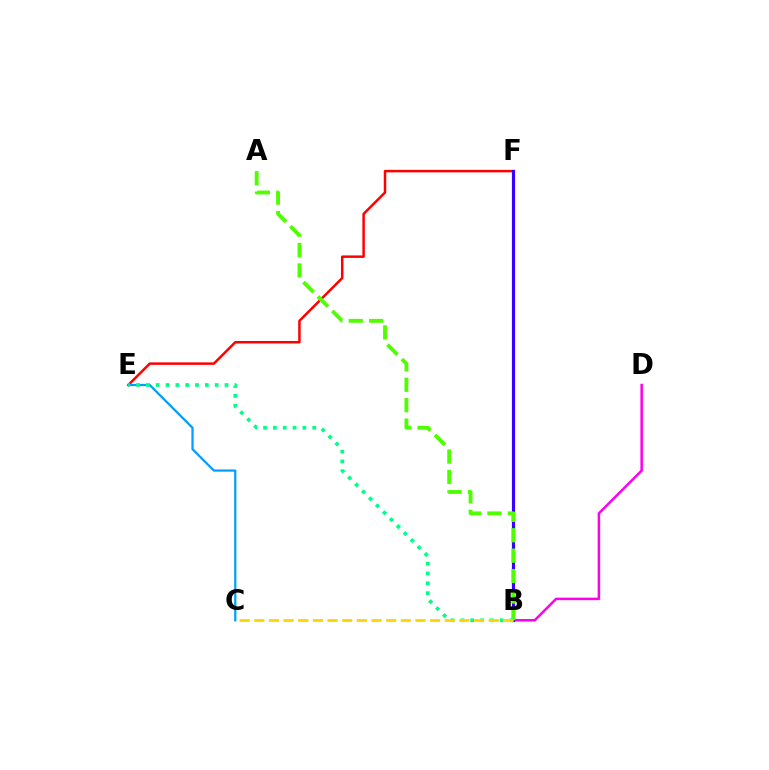{('B', 'D'): [{'color': '#ff00ed', 'line_style': 'solid', 'thickness': 1.8}], ('E', 'F'): [{'color': '#ff0000', 'line_style': 'solid', 'thickness': 1.8}], ('B', 'F'): [{'color': '#3700ff', 'line_style': 'solid', 'thickness': 2.29}], ('C', 'E'): [{'color': '#009eff', 'line_style': 'solid', 'thickness': 1.61}], ('A', 'B'): [{'color': '#4fff00', 'line_style': 'dashed', 'thickness': 2.77}], ('B', 'E'): [{'color': '#00ff86', 'line_style': 'dotted', 'thickness': 2.67}], ('B', 'C'): [{'color': '#ffd500', 'line_style': 'dashed', 'thickness': 1.99}]}